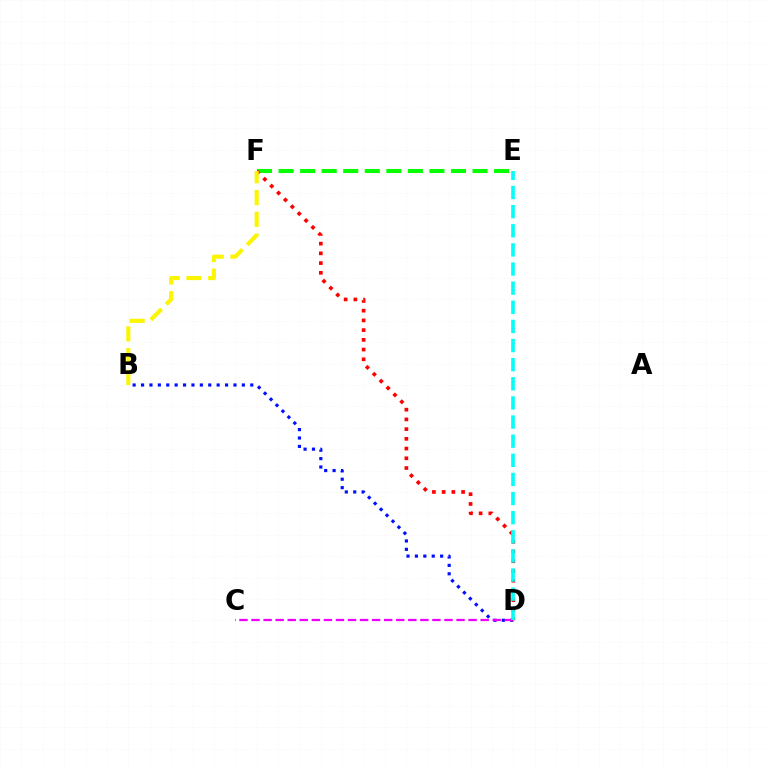{('B', 'D'): [{'color': '#0010ff', 'line_style': 'dotted', 'thickness': 2.28}], ('C', 'D'): [{'color': '#ee00ff', 'line_style': 'dashed', 'thickness': 1.64}], ('E', 'F'): [{'color': '#08ff00', 'line_style': 'dashed', 'thickness': 2.93}], ('D', 'F'): [{'color': '#ff0000', 'line_style': 'dotted', 'thickness': 2.64}], ('B', 'F'): [{'color': '#fcf500', 'line_style': 'dashed', 'thickness': 2.96}], ('D', 'E'): [{'color': '#00fff6', 'line_style': 'dashed', 'thickness': 2.6}]}